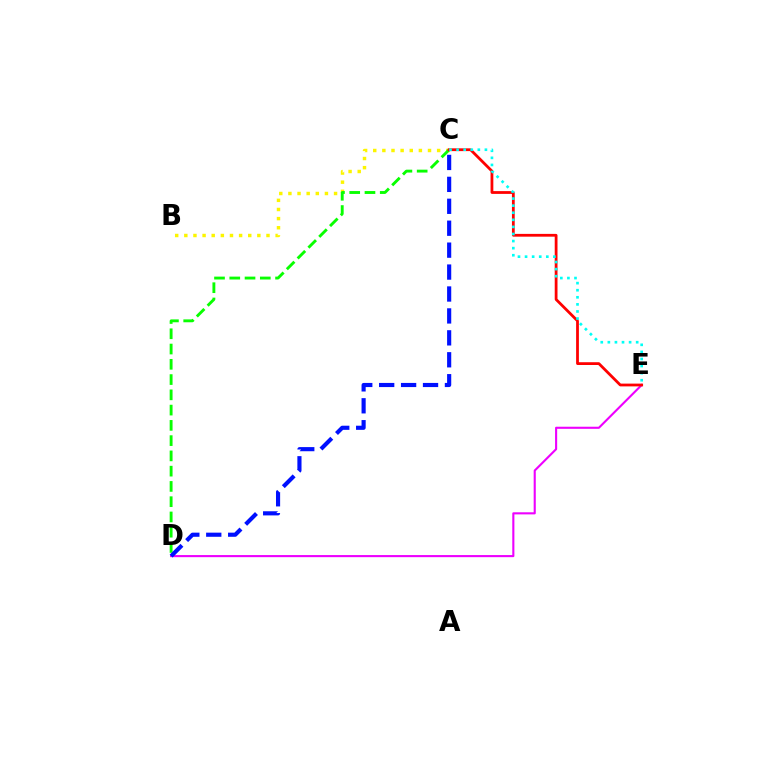{('D', 'E'): [{'color': '#ee00ff', 'line_style': 'solid', 'thickness': 1.51}], ('B', 'C'): [{'color': '#fcf500', 'line_style': 'dotted', 'thickness': 2.48}], ('C', 'D'): [{'color': '#08ff00', 'line_style': 'dashed', 'thickness': 2.07}, {'color': '#0010ff', 'line_style': 'dashed', 'thickness': 2.98}], ('C', 'E'): [{'color': '#ff0000', 'line_style': 'solid', 'thickness': 2.0}, {'color': '#00fff6', 'line_style': 'dotted', 'thickness': 1.92}]}